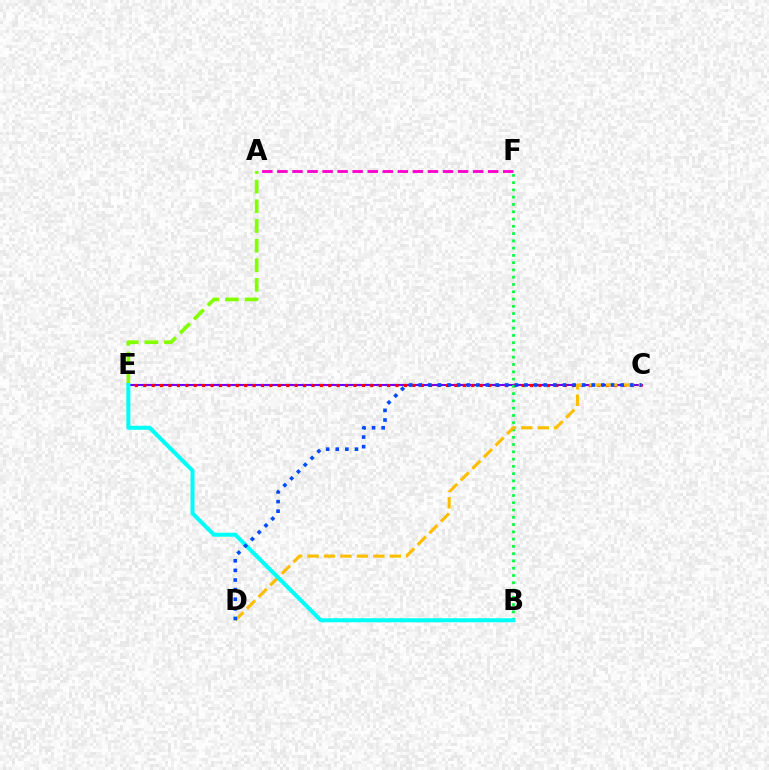{('C', 'E'): [{'color': '#7200ff', 'line_style': 'solid', 'thickness': 1.52}, {'color': '#ff0000', 'line_style': 'dotted', 'thickness': 2.28}], ('B', 'F'): [{'color': '#00ff39', 'line_style': 'dotted', 'thickness': 1.98}], ('C', 'D'): [{'color': '#ffbd00', 'line_style': 'dashed', 'thickness': 2.23}, {'color': '#004bff', 'line_style': 'dotted', 'thickness': 2.61}], ('A', 'E'): [{'color': '#84ff00', 'line_style': 'dashed', 'thickness': 2.67}], ('B', 'E'): [{'color': '#00fff6', 'line_style': 'solid', 'thickness': 2.88}], ('A', 'F'): [{'color': '#ff00cf', 'line_style': 'dashed', 'thickness': 2.05}]}